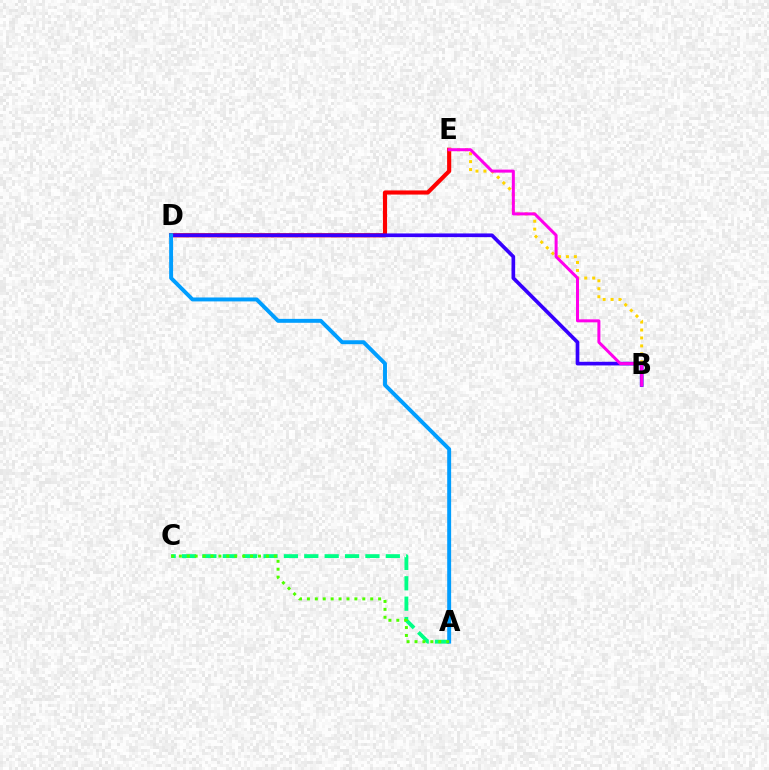{('D', 'E'): [{'color': '#ff0000', 'line_style': 'solid', 'thickness': 2.97}], ('B', 'E'): [{'color': '#ffd500', 'line_style': 'dotted', 'thickness': 2.16}, {'color': '#ff00ed', 'line_style': 'solid', 'thickness': 2.17}], ('B', 'D'): [{'color': '#3700ff', 'line_style': 'solid', 'thickness': 2.64}], ('A', 'C'): [{'color': '#00ff86', 'line_style': 'dashed', 'thickness': 2.77}, {'color': '#4fff00', 'line_style': 'dotted', 'thickness': 2.15}], ('A', 'D'): [{'color': '#009eff', 'line_style': 'solid', 'thickness': 2.83}]}